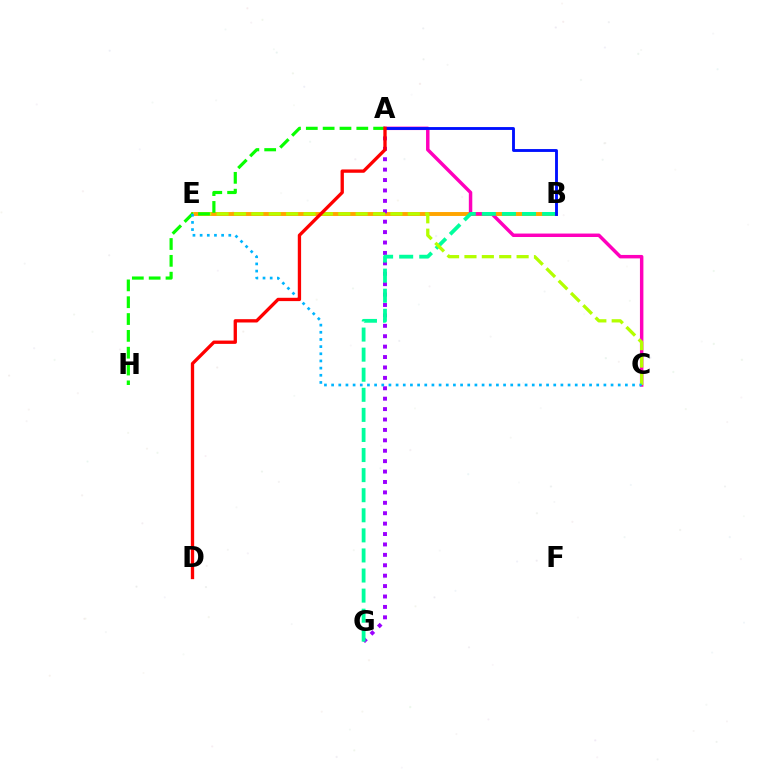{('B', 'E'): [{'color': '#ffa500', 'line_style': 'solid', 'thickness': 2.83}], ('A', 'C'): [{'color': '#ff00bd', 'line_style': 'solid', 'thickness': 2.49}], ('A', 'G'): [{'color': '#9b00ff', 'line_style': 'dotted', 'thickness': 2.83}], ('B', 'G'): [{'color': '#00ff9d', 'line_style': 'dashed', 'thickness': 2.73}], ('A', 'B'): [{'color': '#0010ff', 'line_style': 'solid', 'thickness': 2.06}], ('C', 'E'): [{'color': '#b3ff00', 'line_style': 'dashed', 'thickness': 2.36}, {'color': '#00b5ff', 'line_style': 'dotted', 'thickness': 1.95}], ('A', 'H'): [{'color': '#08ff00', 'line_style': 'dashed', 'thickness': 2.29}], ('A', 'D'): [{'color': '#ff0000', 'line_style': 'solid', 'thickness': 2.39}]}